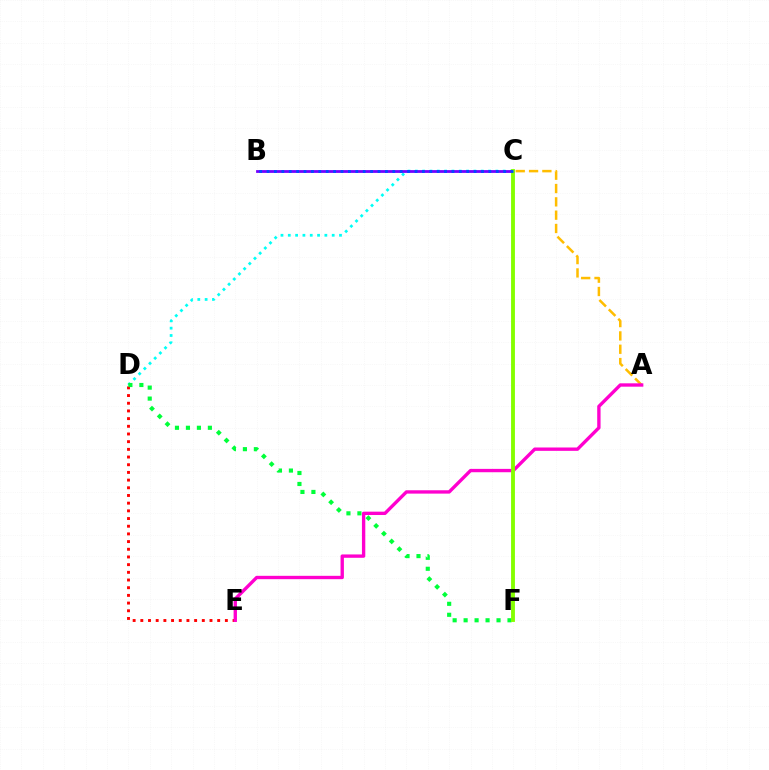{('C', 'D'): [{'color': '#00fff6', 'line_style': 'dotted', 'thickness': 1.99}], ('A', 'C'): [{'color': '#ffbd00', 'line_style': 'dashed', 'thickness': 1.81}], ('B', 'C'): [{'color': '#7200ff', 'line_style': 'solid', 'thickness': 2.0}, {'color': '#004bff', 'line_style': 'dotted', 'thickness': 2.01}], ('D', 'E'): [{'color': '#ff0000', 'line_style': 'dotted', 'thickness': 2.09}], ('A', 'E'): [{'color': '#ff00cf', 'line_style': 'solid', 'thickness': 2.42}], ('D', 'F'): [{'color': '#00ff39', 'line_style': 'dotted', 'thickness': 2.98}], ('C', 'F'): [{'color': '#84ff00', 'line_style': 'solid', 'thickness': 2.78}]}